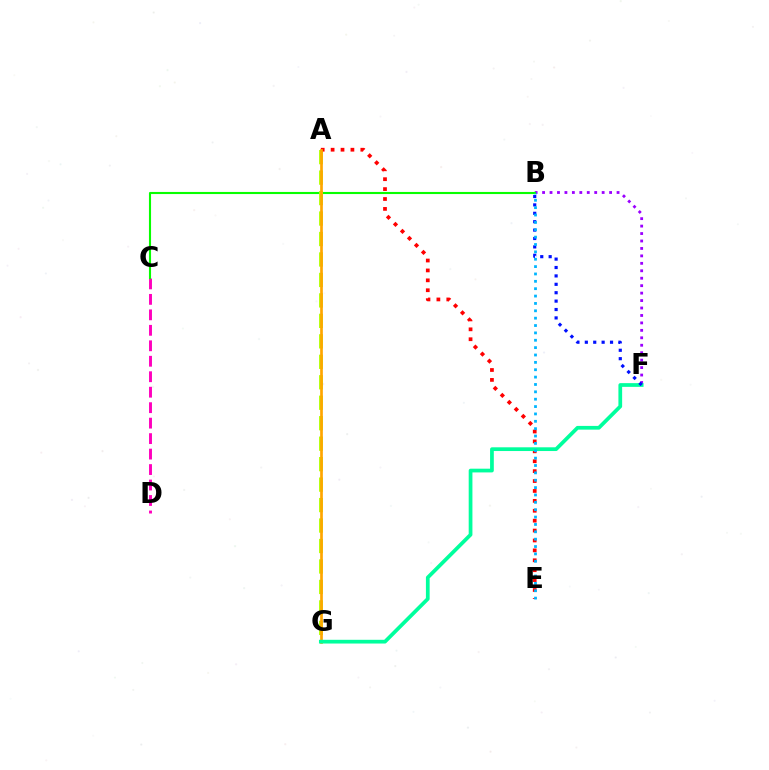{('B', 'F'): [{'color': '#9b00ff', 'line_style': 'dotted', 'thickness': 2.02}, {'color': '#0010ff', 'line_style': 'dotted', 'thickness': 2.28}], ('C', 'D'): [{'color': '#ff00bd', 'line_style': 'dashed', 'thickness': 2.1}], ('B', 'C'): [{'color': '#08ff00', 'line_style': 'solid', 'thickness': 1.52}], ('A', 'G'): [{'color': '#b3ff00', 'line_style': 'dashed', 'thickness': 2.78}, {'color': '#ffa500', 'line_style': 'solid', 'thickness': 1.94}], ('A', 'E'): [{'color': '#ff0000', 'line_style': 'dotted', 'thickness': 2.69}], ('F', 'G'): [{'color': '#00ff9d', 'line_style': 'solid', 'thickness': 2.68}], ('B', 'E'): [{'color': '#00b5ff', 'line_style': 'dotted', 'thickness': 2.0}]}